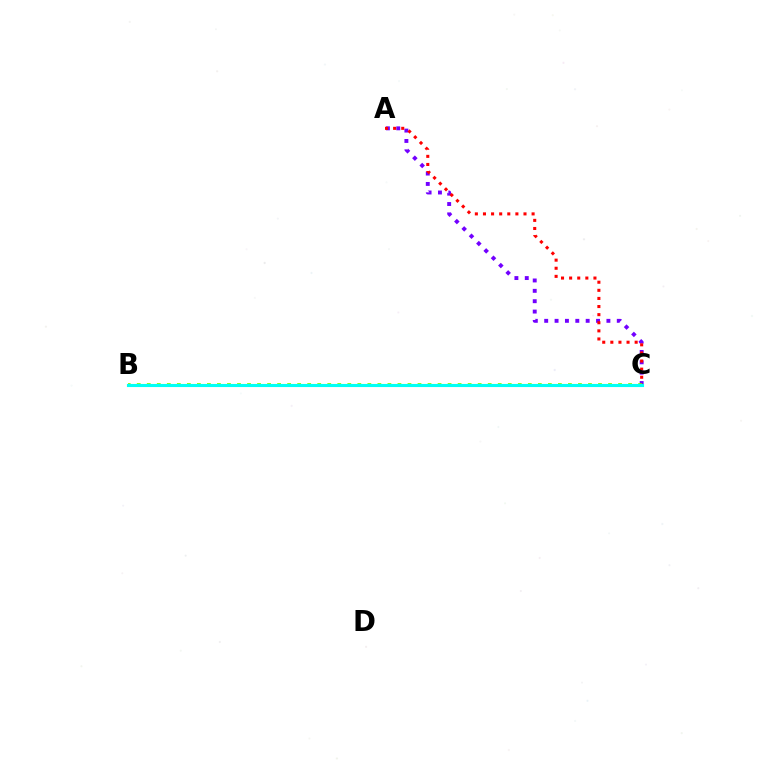{('A', 'C'): [{'color': '#7200ff', 'line_style': 'dotted', 'thickness': 2.82}, {'color': '#ff0000', 'line_style': 'dotted', 'thickness': 2.2}], ('B', 'C'): [{'color': '#84ff00', 'line_style': 'dotted', 'thickness': 2.72}, {'color': '#00fff6', 'line_style': 'solid', 'thickness': 2.25}]}